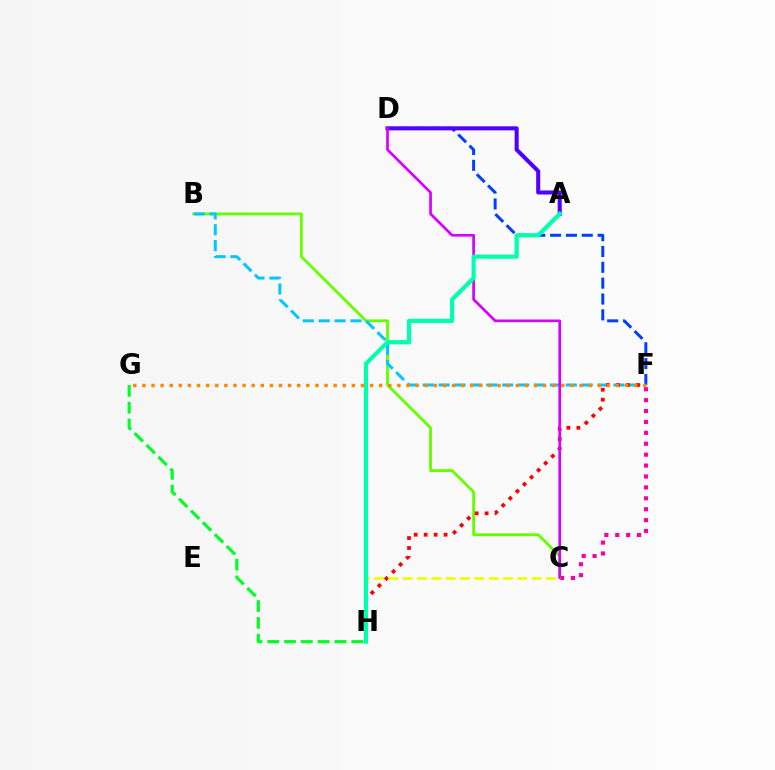{('B', 'C'): [{'color': '#66ff00', 'line_style': 'solid', 'thickness': 2.04}], ('D', 'F'): [{'color': '#003fff', 'line_style': 'dashed', 'thickness': 2.15}], ('B', 'F'): [{'color': '#00c7ff', 'line_style': 'dashed', 'thickness': 2.16}], ('F', 'H'): [{'color': '#ff0000', 'line_style': 'dotted', 'thickness': 2.71}], ('A', 'D'): [{'color': '#4f00ff', 'line_style': 'solid', 'thickness': 2.91}], ('C', 'F'): [{'color': '#ff00a0', 'line_style': 'dotted', 'thickness': 2.96}], ('G', 'H'): [{'color': '#00ff27', 'line_style': 'dashed', 'thickness': 2.28}], ('C', 'D'): [{'color': '#d600ff', 'line_style': 'solid', 'thickness': 1.94}], ('C', 'H'): [{'color': '#eeff00', 'line_style': 'dashed', 'thickness': 1.95}], ('A', 'H'): [{'color': '#00ffaf', 'line_style': 'solid', 'thickness': 2.99}], ('F', 'G'): [{'color': '#ff8800', 'line_style': 'dotted', 'thickness': 2.47}]}